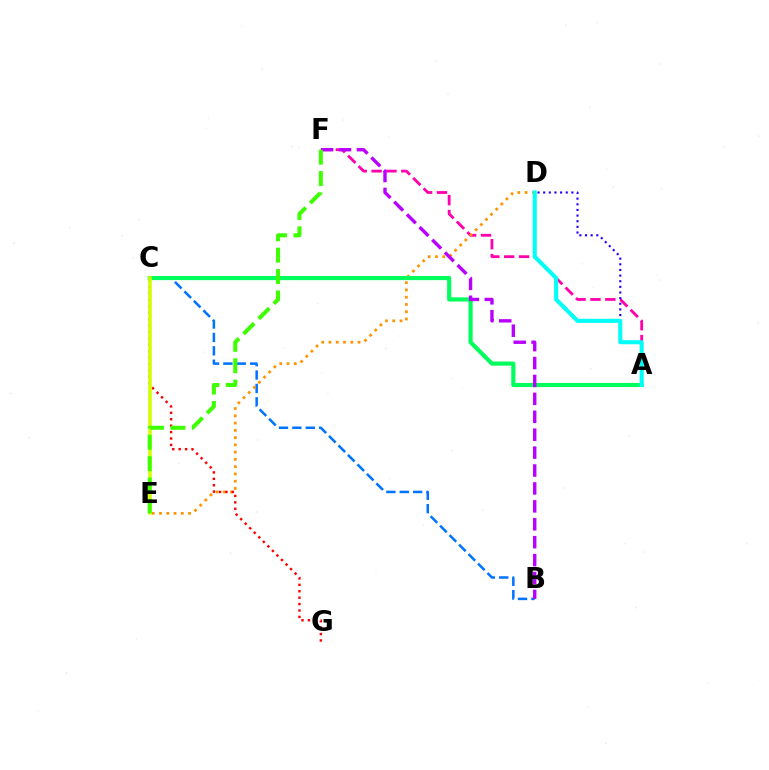{('A', 'F'): [{'color': '#ff00ac', 'line_style': 'dashed', 'thickness': 2.02}], ('B', 'C'): [{'color': '#0074ff', 'line_style': 'dashed', 'thickness': 1.82}], ('D', 'E'): [{'color': '#ff9400', 'line_style': 'dotted', 'thickness': 1.97}], ('C', 'G'): [{'color': '#ff0000', 'line_style': 'dotted', 'thickness': 1.74}], ('A', 'C'): [{'color': '#00ff5c', 'line_style': 'solid', 'thickness': 2.98}], ('A', 'D'): [{'color': '#2500ff', 'line_style': 'dotted', 'thickness': 1.53}, {'color': '#00fff6', 'line_style': 'solid', 'thickness': 2.93}], ('C', 'E'): [{'color': '#d1ff00', 'line_style': 'solid', 'thickness': 2.57}], ('B', 'F'): [{'color': '#b900ff', 'line_style': 'dashed', 'thickness': 2.43}], ('E', 'F'): [{'color': '#3dff00', 'line_style': 'dashed', 'thickness': 2.9}]}